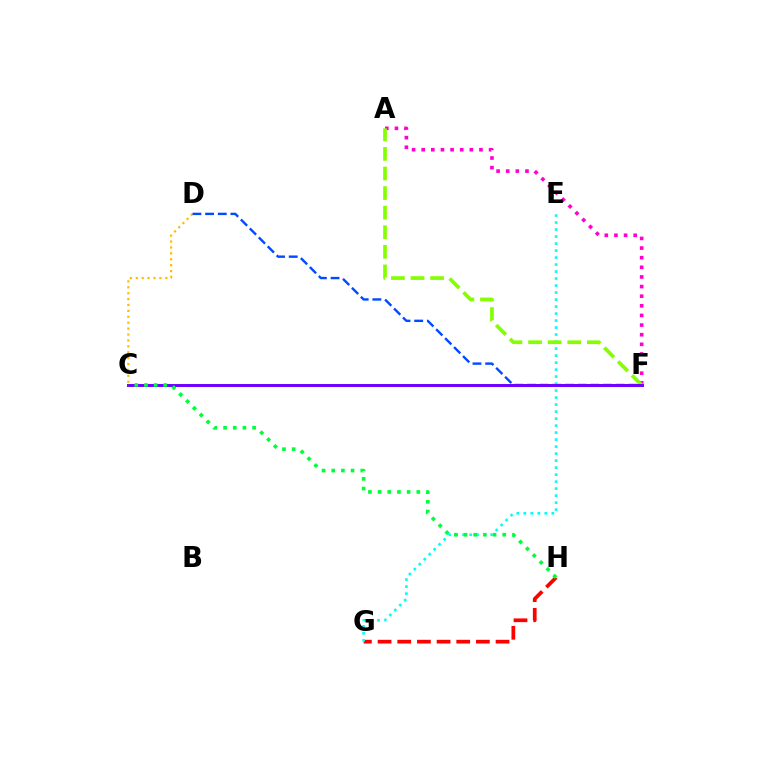{('G', 'H'): [{'color': '#ff0000', 'line_style': 'dashed', 'thickness': 2.67}], ('C', 'D'): [{'color': '#ffbd00', 'line_style': 'dotted', 'thickness': 1.6}], ('A', 'F'): [{'color': '#ff00cf', 'line_style': 'dotted', 'thickness': 2.62}, {'color': '#84ff00', 'line_style': 'dashed', 'thickness': 2.66}], ('D', 'F'): [{'color': '#004bff', 'line_style': 'dashed', 'thickness': 1.72}], ('E', 'G'): [{'color': '#00fff6', 'line_style': 'dotted', 'thickness': 1.9}], ('C', 'F'): [{'color': '#7200ff', 'line_style': 'solid', 'thickness': 2.13}], ('C', 'H'): [{'color': '#00ff39', 'line_style': 'dotted', 'thickness': 2.63}]}